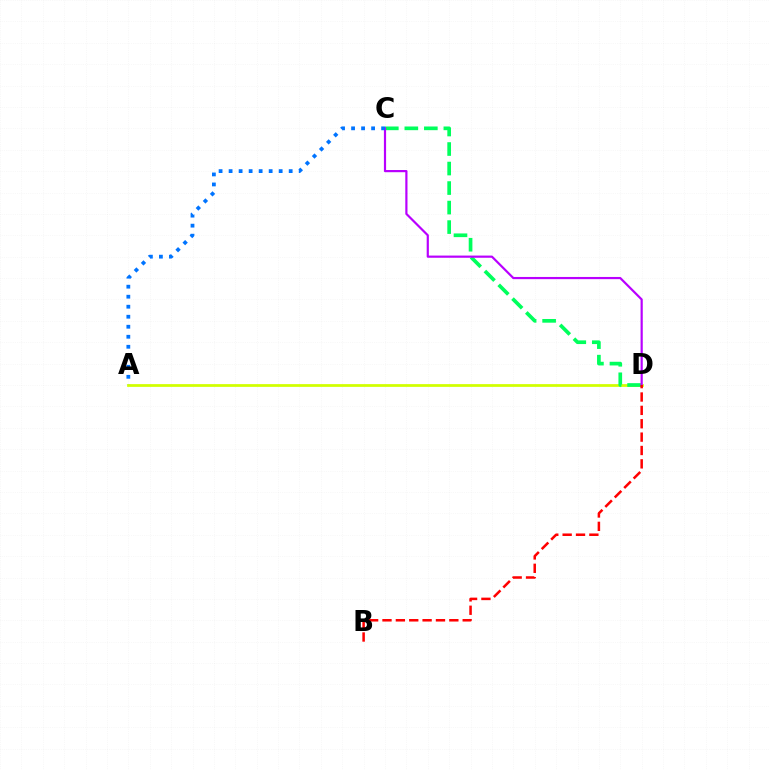{('A', 'D'): [{'color': '#d1ff00', 'line_style': 'solid', 'thickness': 1.98}], ('C', 'D'): [{'color': '#00ff5c', 'line_style': 'dashed', 'thickness': 2.65}, {'color': '#b900ff', 'line_style': 'solid', 'thickness': 1.58}], ('B', 'D'): [{'color': '#ff0000', 'line_style': 'dashed', 'thickness': 1.82}], ('A', 'C'): [{'color': '#0074ff', 'line_style': 'dotted', 'thickness': 2.72}]}